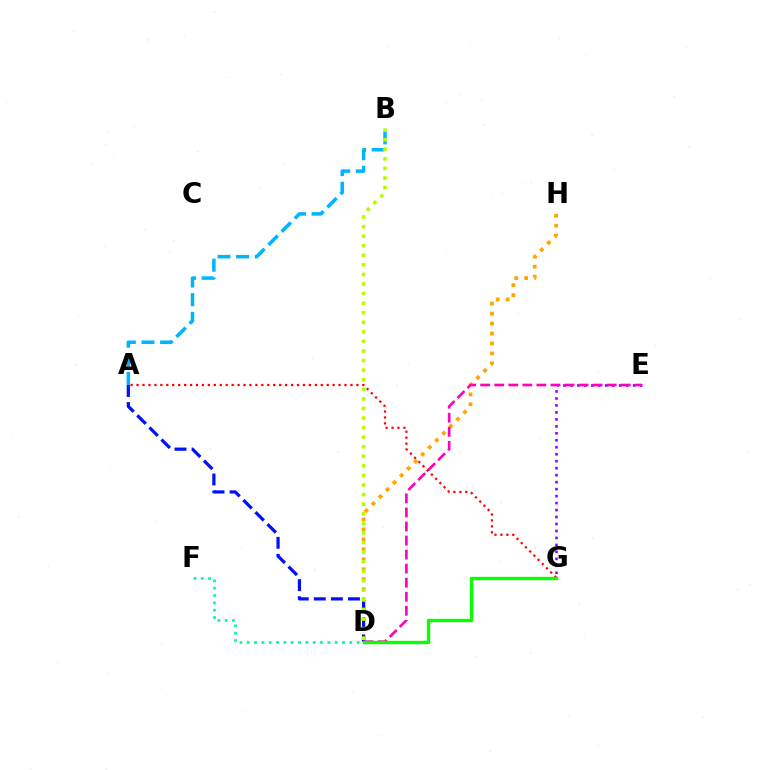{('E', 'G'): [{'color': '#9b00ff', 'line_style': 'dotted', 'thickness': 1.89}], ('A', 'G'): [{'color': '#ff0000', 'line_style': 'dotted', 'thickness': 1.61}], ('D', 'H'): [{'color': '#ffa500', 'line_style': 'dotted', 'thickness': 2.71}], ('A', 'B'): [{'color': '#00b5ff', 'line_style': 'dashed', 'thickness': 2.53}], ('A', 'D'): [{'color': '#0010ff', 'line_style': 'dashed', 'thickness': 2.32}], ('D', 'E'): [{'color': '#ff00bd', 'line_style': 'dashed', 'thickness': 1.91}], ('D', 'G'): [{'color': '#08ff00', 'line_style': 'solid', 'thickness': 2.42}], ('B', 'D'): [{'color': '#b3ff00', 'line_style': 'dotted', 'thickness': 2.6}], ('D', 'F'): [{'color': '#00ff9d', 'line_style': 'dotted', 'thickness': 1.99}]}